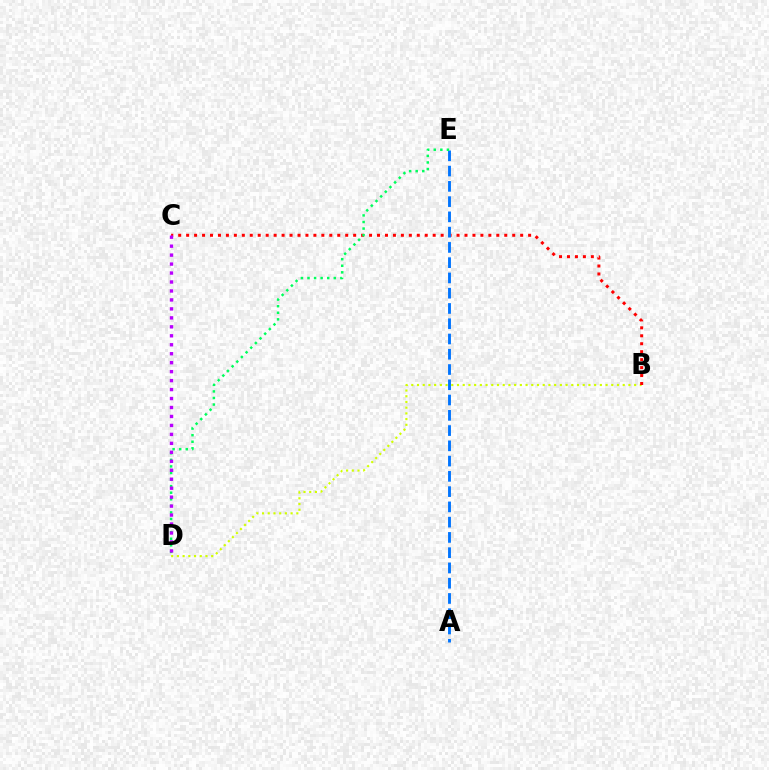{('B', 'D'): [{'color': '#d1ff00', 'line_style': 'dotted', 'thickness': 1.55}], ('B', 'C'): [{'color': '#ff0000', 'line_style': 'dotted', 'thickness': 2.16}], ('A', 'E'): [{'color': '#0074ff', 'line_style': 'dashed', 'thickness': 2.07}], ('D', 'E'): [{'color': '#00ff5c', 'line_style': 'dotted', 'thickness': 1.79}], ('C', 'D'): [{'color': '#b900ff', 'line_style': 'dotted', 'thickness': 2.44}]}